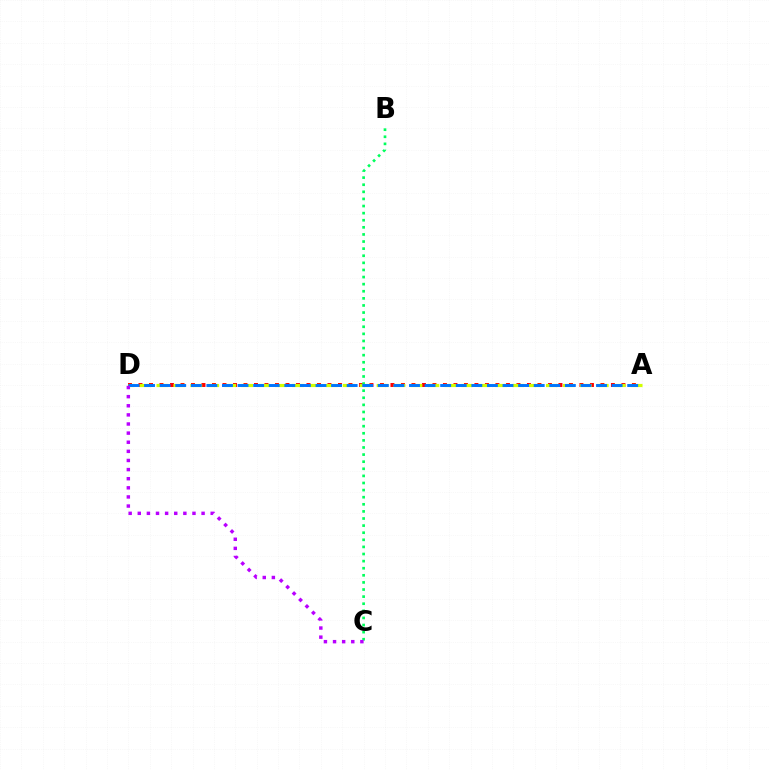{('A', 'D'): [{'color': '#ff0000', 'line_style': 'dotted', 'thickness': 2.85}, {'color': '#d1ff00', 'line_style': 'dashed', 'thickness': 2.3}, {'color': '#0074ff', 'line_style': 'dashed', 'thickness': 2.12}], ('B', 'C'): [{'color': '#00ff5c', 'line_style': 'dotted', 'thickness': 1.93}], ('C', 'D'): [{'color': '#b900ff', 'line_style': 'dotted', 'thickness': 2.48}]}